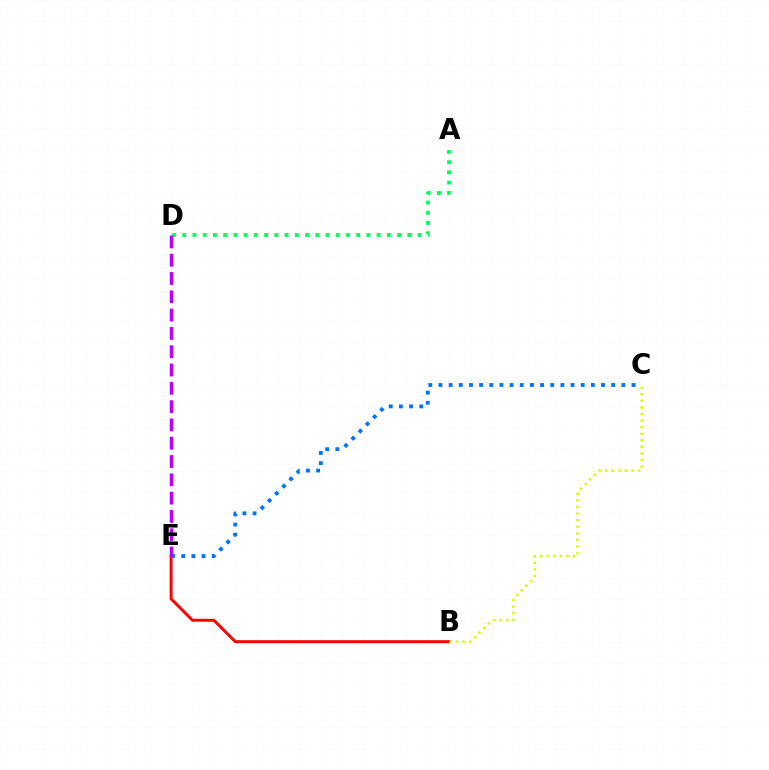{('B', 'E'): [{'color': '#ff0000', 'line_style': 'solid', 'thickness': 2.11}], ('A', 'D'): [{'color': '#00ff5c', 'line_style': 'dotted', 'thickness': 2.78}], ('B', 'C'): [{'color': '#d1ff00', 'line_style': 'dotted', 'thickness': 1.79}], ('C', 'E'): [{'color': '#0074ff', 'line_style': 'dotted', 'thickness': 2.76}], ('D', 'E'): [{'color': '#b900ff', 'line_style': 'dashed', 'thickness': 2.49}]}